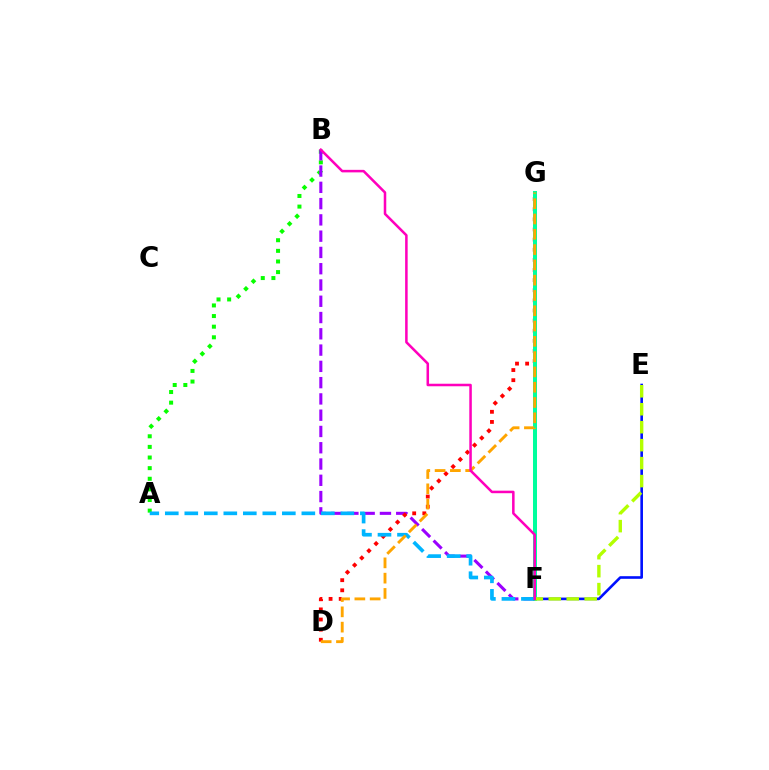{('A', 'B'): [{'color': '#08ff00', 'line_style': 'dotted', 'thickness': 2.89}], ('E', 'F'): [{'color': '#0010ff', 'line_style': 'solid', 'thickness': 1.88}, {'color': '#b3ff00', 'line_style': 'dashed', 'thickness': 2.44}], ('B', 'F'): [{'color': '#9b00ff', 'line_style': 'dashed', 'thickness': 2.21}, {'color': '#ff00bd', 'line_style': 'solid', 'thickness': 1.82}], ('D', 'G'): [{'color': '#ff0000', 'line_style': 'dotted', 'thickness': 2.75}, {'color': '#ffa500', 'line_style': 'dashed', 'thickness': 2.08}], ('F', 'G'): [{'color': '#00ff9d', 'line_style': 'solid', 'thickness': 2.89}], ('A', 'F'): [{'color': '#00b5ff', 'line_style': 'dashed', 'thickness': 2.65}]}